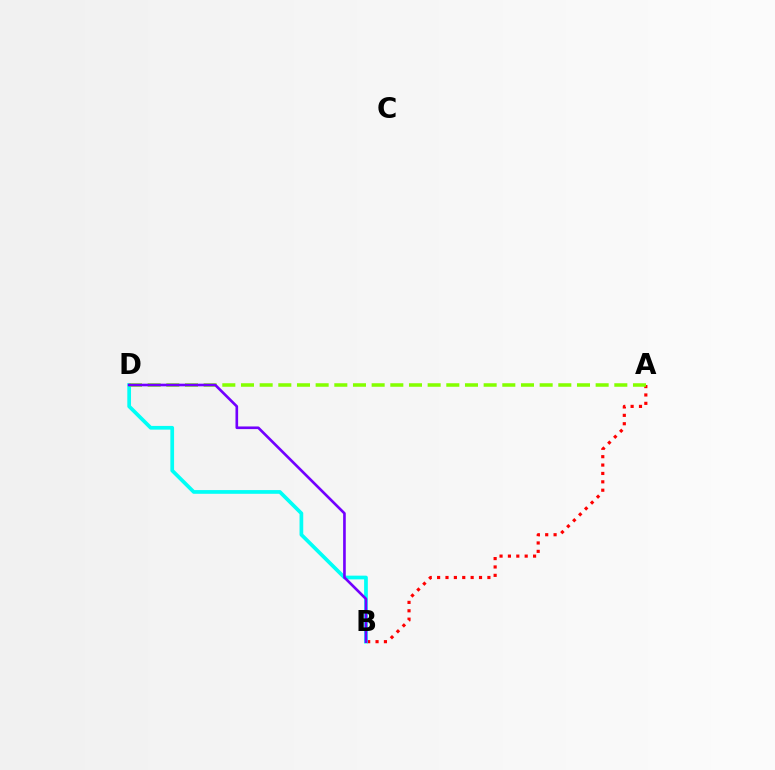{('A', 'B'): [{'color': '#ff0000', 'line_style': 'dotted', 'thickness': 2.28}], ('B', 'D'): [{'color': '#00fff6', 'line_style': 'solid', 'thickness': 2.67}, {'color': '#7200ff', 'line_style': 'solid', 'thickness': 1.9}], ('A', 'D'): [{'color': '#84ff00', 'line_style': 'dashed', 'thickness': 2.54}]}